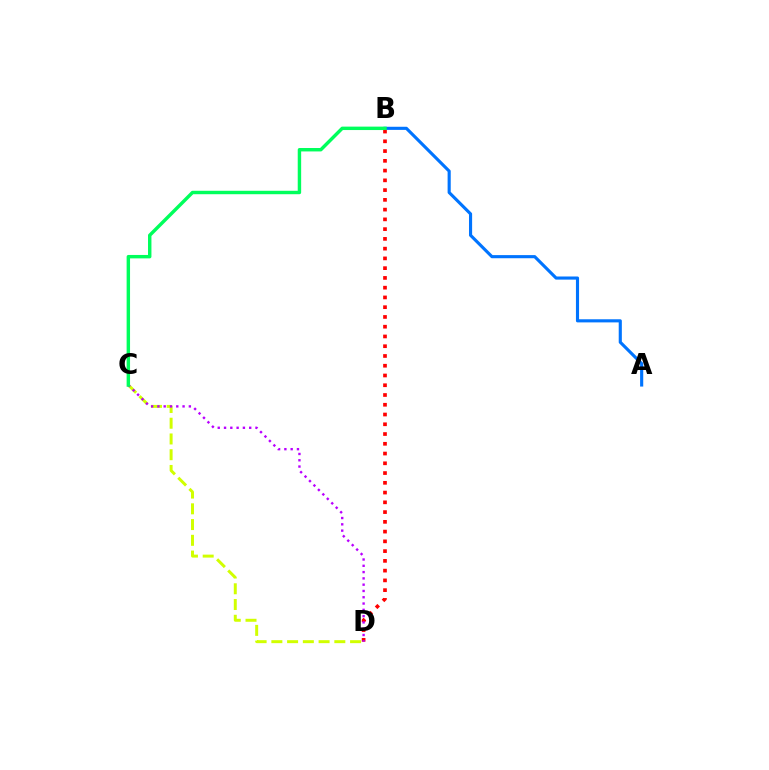{('B', 'D'): [{'color': '#ff0000', 'line_style': 'dotted', 'thickness': 2.65}], ('A', 'B'): [{'color': '#0074ff', 'line_style': 'solid', 'thickness': 2.25}], ('C', 'D'): [{'color': '#d1ff00', 'line_style': 'dashed', 'thickness': 2.14}, {'color': '#b900ff', 'line_style': 'dotted', 'thickness': 1.71}], ('B', 'C'): [{'color': '#00ff5c', 'line_style': 'solid', 'thickness': 2.47}]}